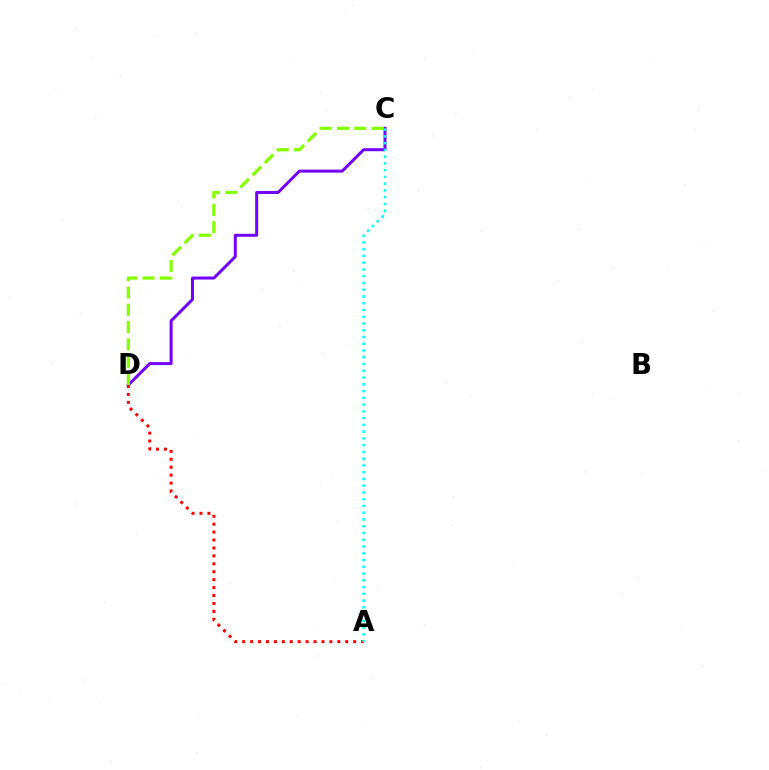{('C', 'D'): [{'color': '#7200ff', 'line_style': 'solid', 'thickness': 2.15}, {'color': '#84ff00', 'line_style': 'dashed', 'thickness': 2.35}], ('A', 'D'): [{'color': '#ff0000', 'line_style': 'dotted', 'thickness': 2.15}], ('A', 'C'): [{'color': '#00fff6', 'line_style': 'dotted', 'thickness': 1.84}]}